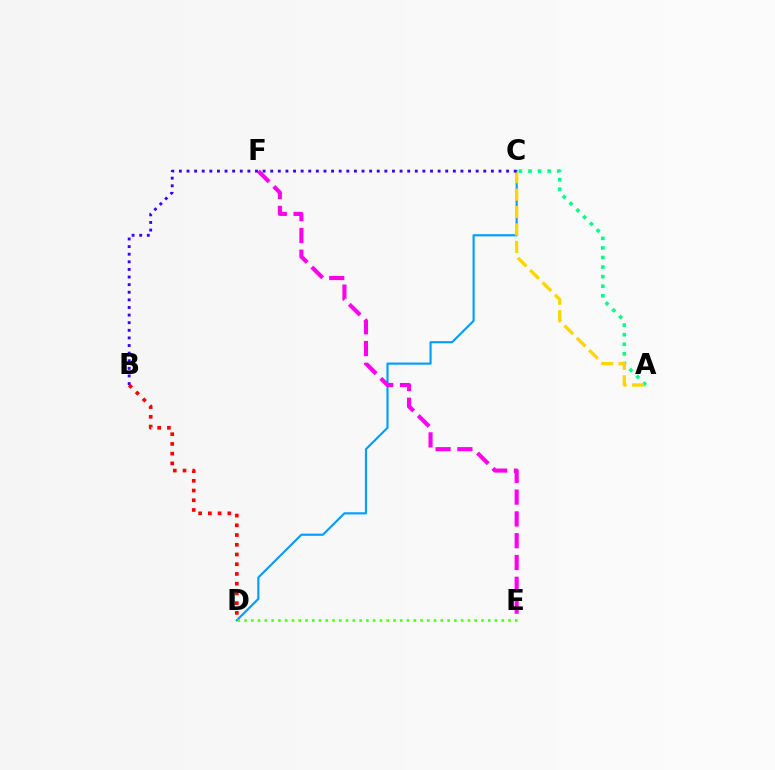{('A', 'C'): [{'color': '#00ff86', 'line_style': 'dotted', 'thickness': 2.6}, {'color': '#ffd500', 'line_style': 'dashed', 'thickness': 2.37}], ('C', 'D'): [{'color': '#009eff', 'line_style': 'solid', 'thickness': 1.55}], ('E', 'F'): [{'color': '#ff00ed', 'line_style': 'dashed', 'thickness': 2.96}], ('D', 'E'): [{'color': '#4fff00', 'line_style': 'dotted', 'thickness': 1.84}], ('B', 'C'): [{'color': '#3700ff', 'line_style': 'dotted', 'thickness': 2.07}], ('B', 'D'): [{'color': '#ff0000', 'line_style': 'dotted', 'thickness': 2.64}]}